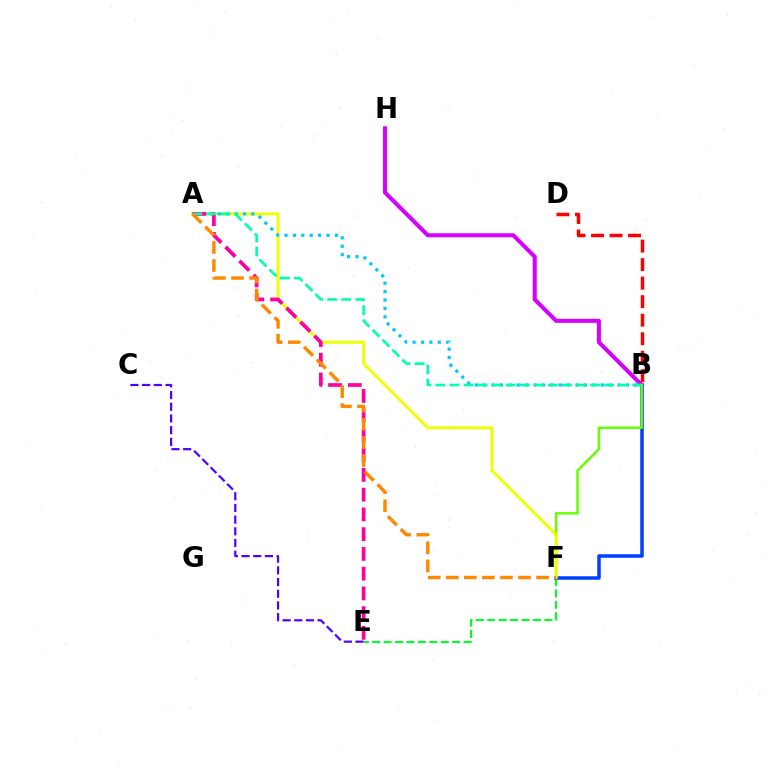{('E', 'F'): [{'color': '#00ff27', 'line_style': 'dashed', 'thickness': 1.55}], ('B', 'F'): [{'color': '#003fff', 'line_style': 'solid', 'thickness': 2.52}, {'color': '#66ff00', 'line_style': 'solid', 'thickness': 1.78}], ('B', 'H'): [{'color': '#d600ff', 'line_style': 'solid', 'thickness': 2.92}], ('A', 'F'): [{'color': '#eeff00', 'line_style': 'solid', 'thickness': 2.1}, {'color': '#ff8800', 'line_style': 'dashed', 'thickness': 2.45}], ('B', 'D'): [{'color': '#ff0000', 'line_style': 'dashed', 'thickness': 2.52}], ('A', 'B'): [{'color': '#00c7ff', 'line_style': 'dotted', 'thickness': 2.28}, {'color': '#00ffaf', 'line_style': 'dashed', 'thickness': 1.91}], ('A', 'E'): [{'color': '#ff00a0', 'line_style': 'dashed', 'thickness': 2.68}], ('C', 'E'): [{'color': '#4f00ff', 'line_style': 'dashed', 'thickness': 1.59}]}